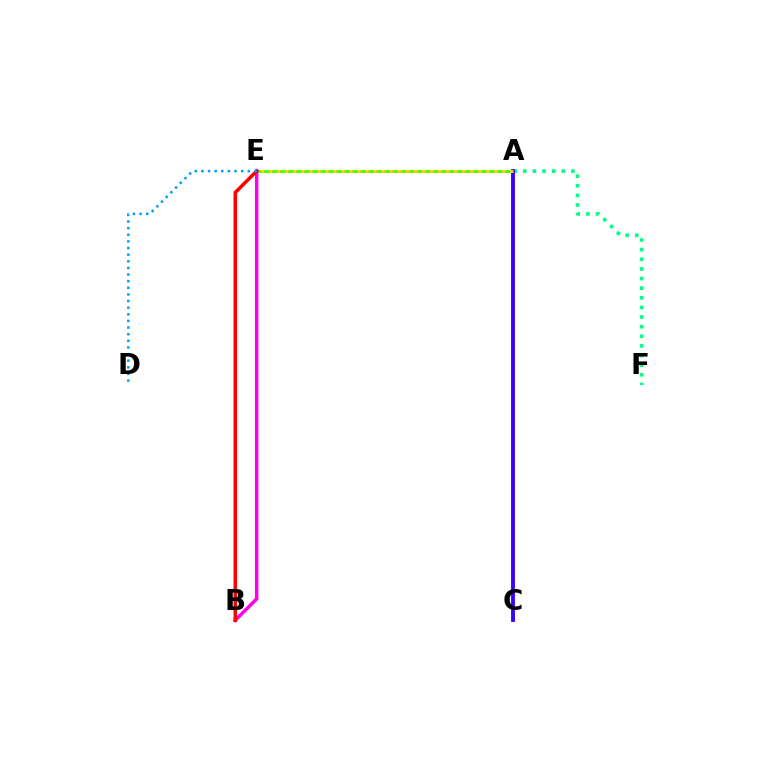{('A', 'E'): [{'color': '#4fff00', 'line_style': 'solid', 'thickness': 2.12}, {'color': '#ffd500', 'line_style': 'dotted', 'thickness': 2.19}], ('B', 'E'): [{'color': '#ff00ed', 'line_style': 'solid', 'thickness': 2.49}, {'color': '#ff0000', 'line_style': 'solid', 'thickness': 2.54}], ('A', 'F'): [{'color': '#00ff86', 'line_style': 'dotted', 'thickness': 2.62}], ('A', 'C'): [{'color': '#3700ff', 'line_style': 'solid', 'thickness': 2.76}], ('D', 'E'): [{'color': '#009eff', 'line_style': 'dotted', 'thickness': 1.8}]}